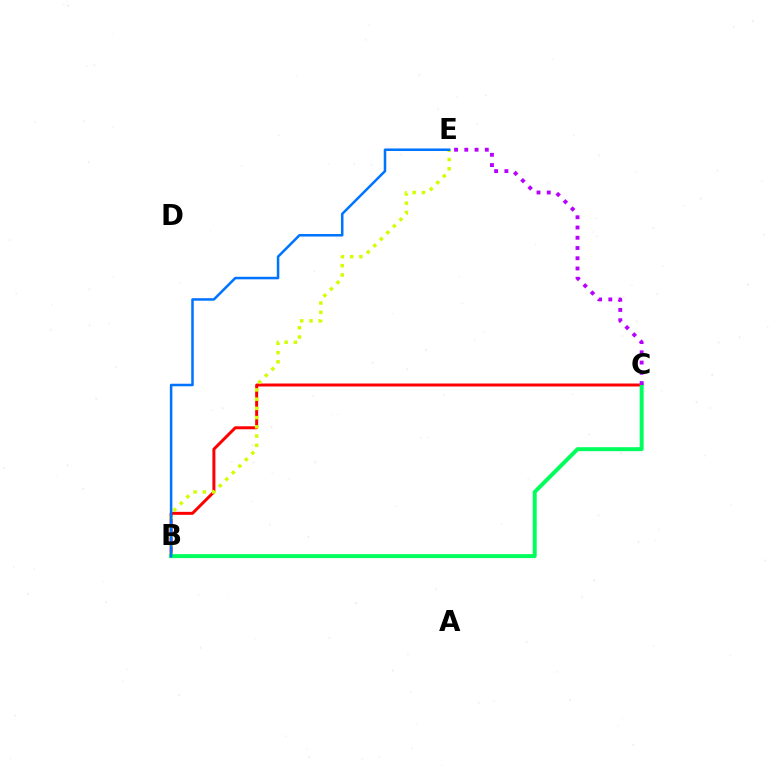{('B', 'C'): [{'color': '#ff0000', 'line_style': 'solid', 'thickness': 2.15}, {'color': '#00ff5c', 'line_style': 'solid', 'thickness': 2.85}], ('B', 'E'): [{'color': '#d1ff00', 'line_style': 'dotted', 'thickness': 2.51}, {'color': '#0074ff', 'line_style': 'solid', 'thickness': 1.82}], ('C', 'E'): [{'color': '#b900ff', 'line_style': 'dotted', 'thickness': 2.78}]}